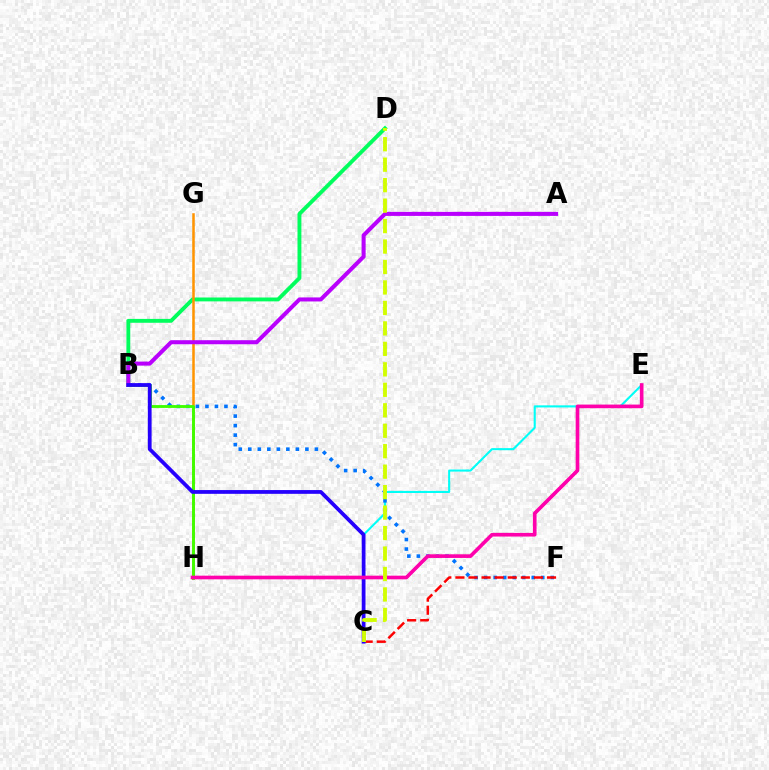{('B', 'D'): [{'color': '#00ff5c', 'line_style': 'solid', 'thickness': 2.79}], ('G', 'H'): [{'color': '#ff9400', 'line_style': 'solid', 'thickness': 1.82}], ('C', 'E'): [{'color': '#00fff6', 'line_style': 'solid', 'thickness': 1.51}], ('B', 'F'): [{'color': '#0074ff', 'line_style': 'dotted', 'thickness': 2.59}], ('A', 'B'): [{'color': '#b900ff', 'line_style': 'solid', 'thickness': 2.9}], ('C', 'F'): [{'color': '#ff0000', 'line_style': 'dashed', 'thickness': 1.78}], ('B', 'H'): [{'color': '#3dff00', 'line_style': 'solid', 'thickness': 2.06}], ('B', 'C'): [{'color': '#2500ff', 'line_style': 'solid', 'thickness': 2.71}], ('E', 'H'): [{'color': '#ff00ac', 'line_style': 'solid', 'thickness': 2.62}], ('C', 'D'): [{'color': '#d1ff00', 'line_style': 'dashed', 'thickness': 2.78}]}